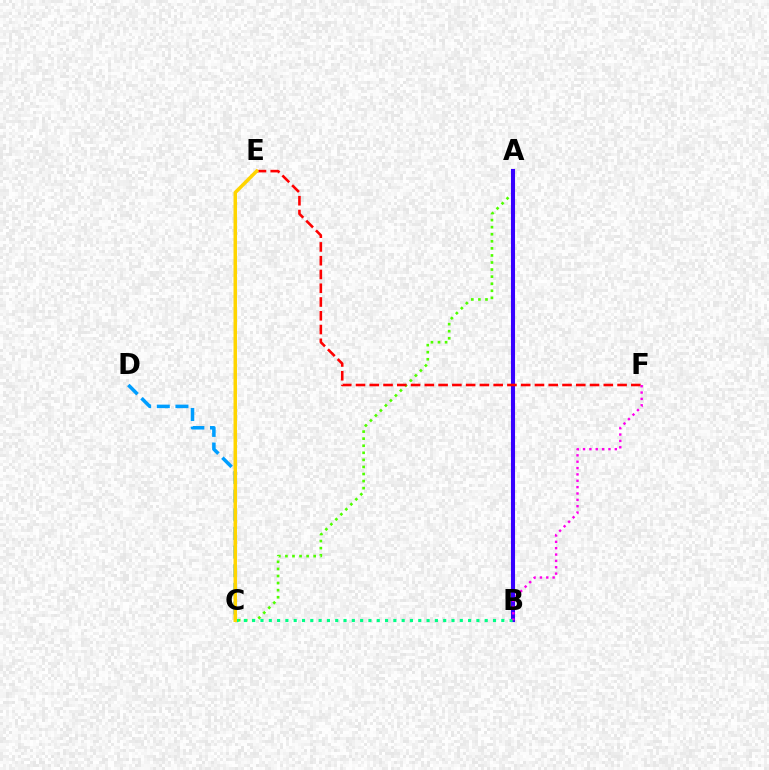{('C', 'D'): [{'color': '#009eff', 'line_style': 'dashed', 'thickness': 2.53}], ('A', 'C'): [{'color': '#4fff00', 'line_style': 'dotted', 'thickness': 1.92}], ('A', 'B'): [{'color': '#3700ff', 'line_style': 'solid', 'thickness': 2.93}], ('B', 'C'): [{'color': '#00ff86', 'line_style': 'dotted', 'thickness': 2.26}], ('E', 'F'): [{'color': '#ff0000', 'line_style': 'dashed', 'thickness': 1.87}], ('B', 'F'): [{'color': '#ff00ed', 'line_style': 'dotted', 'thickness': 1.73}], ('C', 'E'): [{'color': '#ffd500', 'line_style': 'solid', 'thickness': 2.53}]}